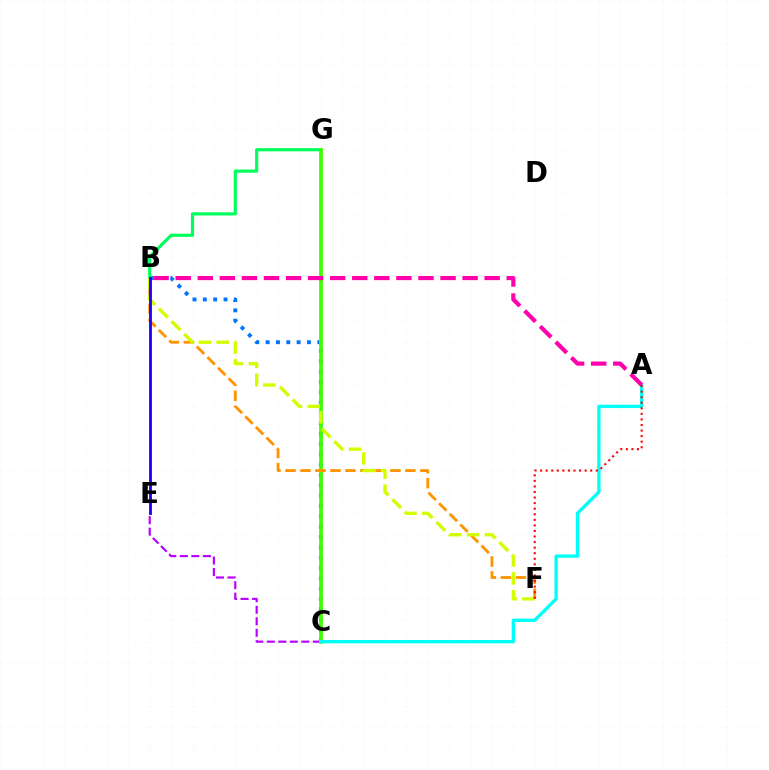{('B', 'C'): [{'color': '#0074ff', 'line_style': 'dotted', 'thickness': 2.81}], ('C', 'E'): [{'color': '#b900ff', 'line_style': 'dashed', 'thickness': 1.56}], ('B', 'G'): [{'color': '#00ff5c', 'line_style': 'solid', 'thickness': 2.28}], ('C', 'G'): [{'color': '#3dff00', 'line_style': 'solid', 'thickness': 2.69}], ('A', 'C'): [{'color': '#00fff6', 'line_style': 'solid', 'thickness': 2.41}], ('B', 'F'): [{'color': '#ff9400', 'line_style': 'dashed', 'thickness': 2.04}, {'color': '#d1ff00', 'line_style': 'dashed', 'thickness': 2.42}], ('A', 'B'): [{'color': '#ff00ac', 'line_style': 'dashed', 'thickness': 3.0}], ('A', 'F'): [{'color': '#ff0000', 'line_style': 'dotted', 'thickness': 1.51}], ('B', 'E'): [{'color': '#2500ff', 'line_style': 'solid', 'thickness': 2.05}]}